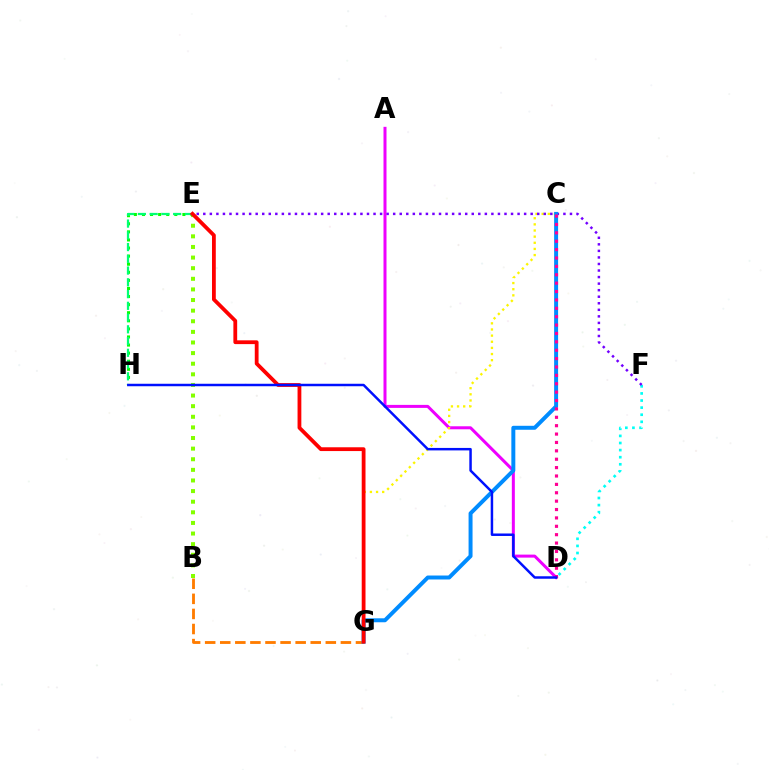{('A', 'D'): [{'color': '#ee00ff', 'line_style': 'solid', 'thickness': 2.16}], ('B', 'E'): [{'color': '#84ff00', 'line_style': 'dotted', 'thickness': 2.88}], ('C', 'G'): [{'color': '#fcf500', 'line_style': 'dotted', 'thickness': 1.67}, {'color': '#008cff', 'line_style': 'solid', 'thickness': 2.85}], ('E', 'H'): [{'color': '#08ff00', 'line_style': 'dotted', 'thickness': 2.2}, {'color': '#00ff74', 'line_style': 'dashed', 'thickness': 1.6}], ('D', 'F'): [{'color': '#00fff6', 'line_style': 'dotted', 'thickness': 1.93}], ('E', 'F'): [{'color': '#7200ff', 'line_style': 'dotted', 'thickness': 1.78}], ('B', 'G'): [{'color': '#ff7c00', 'line_style': 'dashed', 'thickness': 2.05}], ('C', 'D'): [{'color': '#ff0094', 'line_style': 'dotted', 'thickness': 2.28}], ('E', 'G'): [{'color': '#ff0000', 'line_style': 'solid', 'thickness': 2.73}], ('D', 'H'): [{'color': '#0010ff', 'line_style': 'solid', 'thickness': 1.78}]}